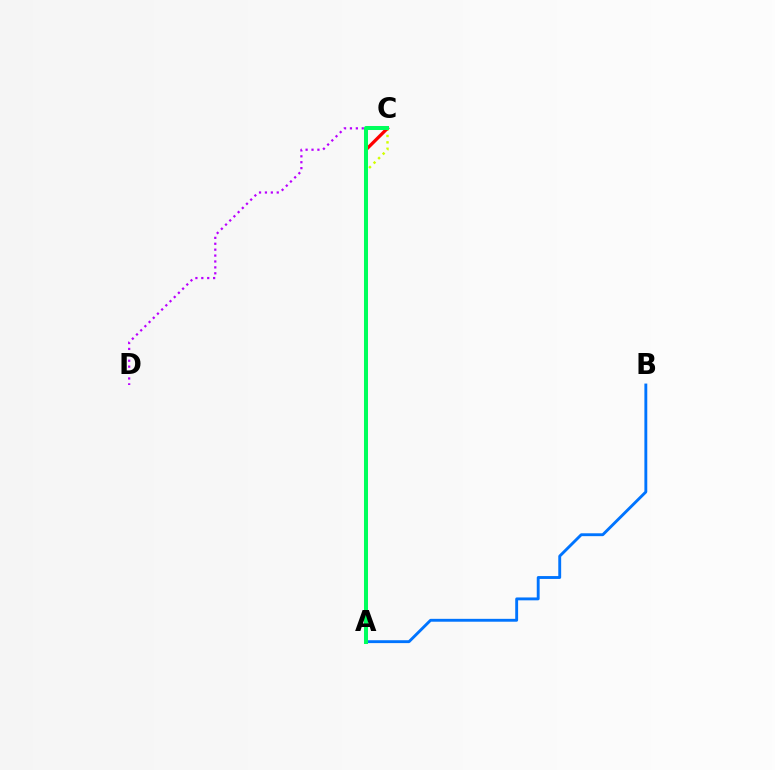{('A', 'B'): [{'color': '#0074ff', 'line_style': 'solid', 'thickness': 2.07}], ('C', 'D'): [{'color': '#b900ff', 'line_style': 'dotted', 'thickness': 1.6}], ('A', 'C'): [{'color': '#d1ff00', 'line_style': 'dotted', 'thickness': 1.74}, {'color': '#ff0000', 'line_style': 'solid', 'thickness': 2.34}, {'color': '#00ff5c', 'line_style': 'solid', 'thickness': 2.89}]}